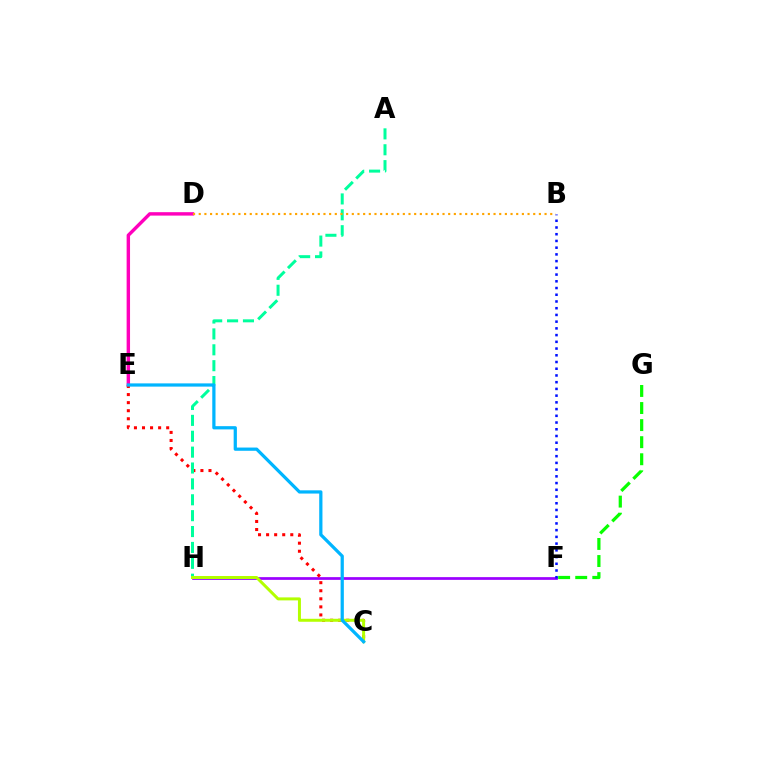{('D', 'E'): [{'color': '#ff00bd', 'line_style': 'solid', 'thickness': 2.46}], ('F', 'G'): [{'color': '#08ff00', 'line_style': 'dashed', 'thickness': 2.32}], ('F', 'H'): [{'color': '#9b00ff', 'line_style': 'solid', 'thickness': 1.96}], ('C', 'E'): [{'color': '#ff0000', 'line_style': 'dotted', 'thickness': 2.19}, {'color': '#00b5ff', 'line_style': 'solid', 'thickness': 2.33}], ('A', 'H'): [{'color': '#00ff9d', 'line_style': 'dashed', 'thickness': 2.16}], ('C', 'H'): [{'color': '#b3ff00', 'line_style': 'solid', 'thickness': 2.15}], ('B', 'F'): [{'color': '#0010ff', 'line_style': 'dotted', 'thickness': 1.83}], ('B', 'D'): [{'color': '#ffa500', 'line_style': 'dotted', 'thickness': 1.54}]}